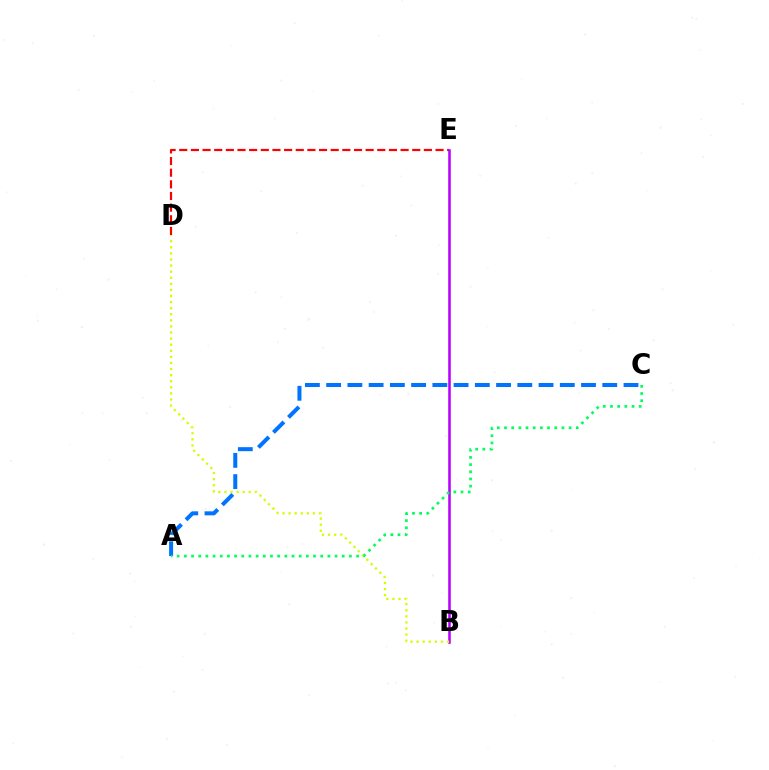{('D', 'E'): [{'color': '#ff0000', 'line_style': 'dashed', 'thickness': 1.58}], ('A', 'C'): [{'color': '#0074ff', 'line_style': 'dashed', 'thickness': 2.89}, {'color': '#00ff5c', 'line_style': 'dotted', 'thickness': 1.95}], ('B', 'E'): [{'color': '#b900ff', 'line_style': 'solid', 'thickness': 1.84}], ('B', 'D'): [{'color': '#d1ff00', 'line_style': 'dotted', 'thickness': 1.65}]}